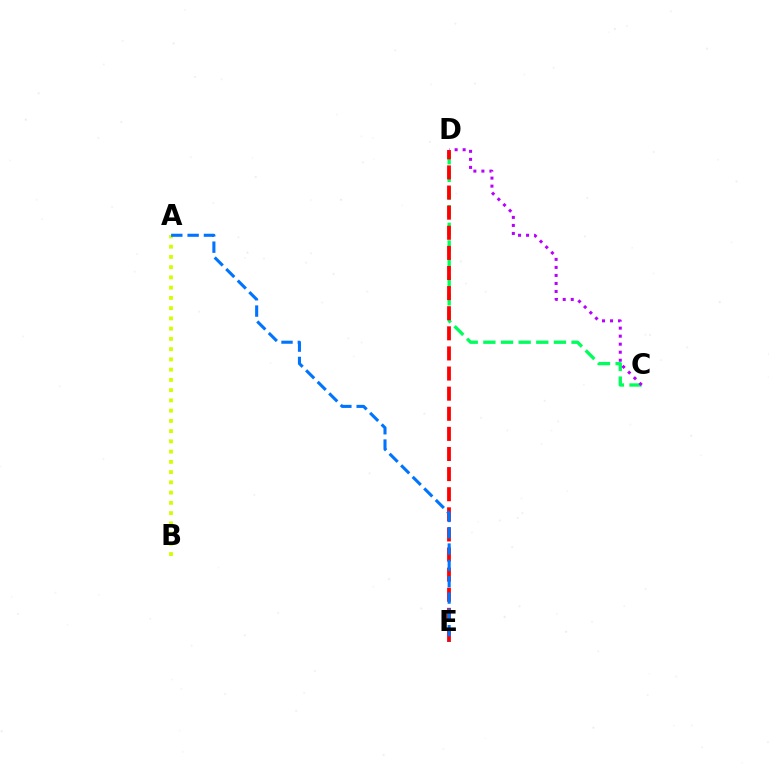{('C', 'D'): [{'color': '#00ff5c', 'line_style': 'dashed', 'thickness': 2.4}, {'color': '#b900ff', 'line_style': 'dotted', 'thickness': 2.18}], ('D', 'E'): [{'color': '#ff0000', 'line_style': 'dashed', 'thickness': 2.73}], ('A', 'B'): [{'color': '#d1ff00', 'line_style': 'dotted', 'thickness': 2.78}], ('A', 'E'): [{'color': '#0074ff', 'line_style': 'dashed', 'thickness': 2.22}]}